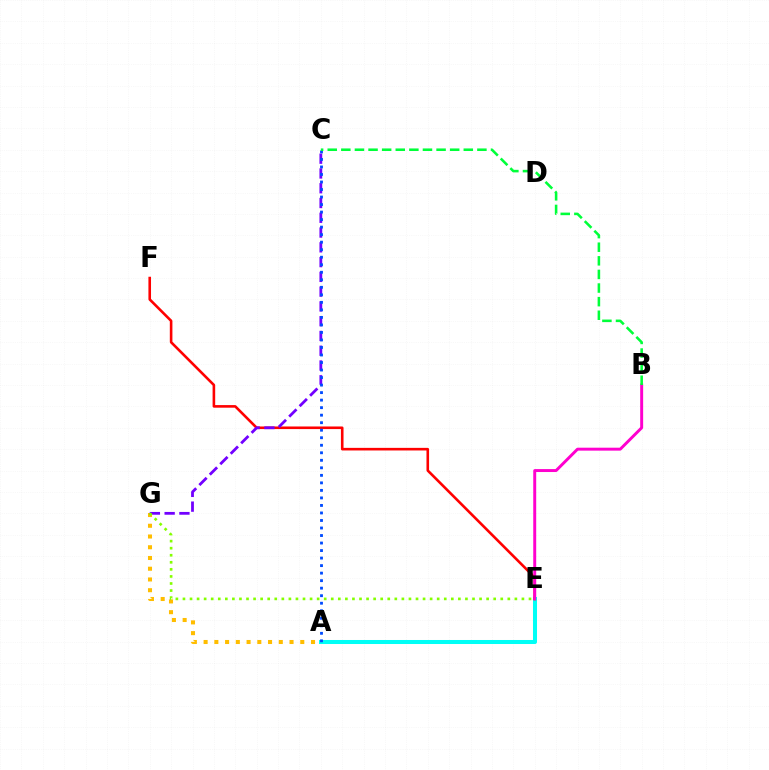{('A', 'E'): [{'color': '#00fff6', 'line_style': 'solid', 'thickness': 2.9}], ('E', 'F'): [{'color': '#ff0000', 'line_style': 'solid', 'thickness': 1.87}], ('A', 'G'): [{'color': '#ffbd00', 'line_style': 'dotted', 'thickness': 2.92}], ('C', 'G'): [{'color': '#7200ff', 'line_style': 'dashed', 'thickness': 2.01}], ('B', 'E'): [{'color': '#ff00cf', 'line_style': 'solid', 'thickness': 2.12}], ('A', 'C'): [{'color': '#004bff', 'line_style': 'dotted', 'thickness': 2.04}], ('B', 'C'): [{'color': '#00ff39', 'line_style': 'dashed', 'thickness': 1.85}], ('E', 'G'): [{'color': '#84ff00', 'line_style': 'dotted', 'thickness': 1.92}]}